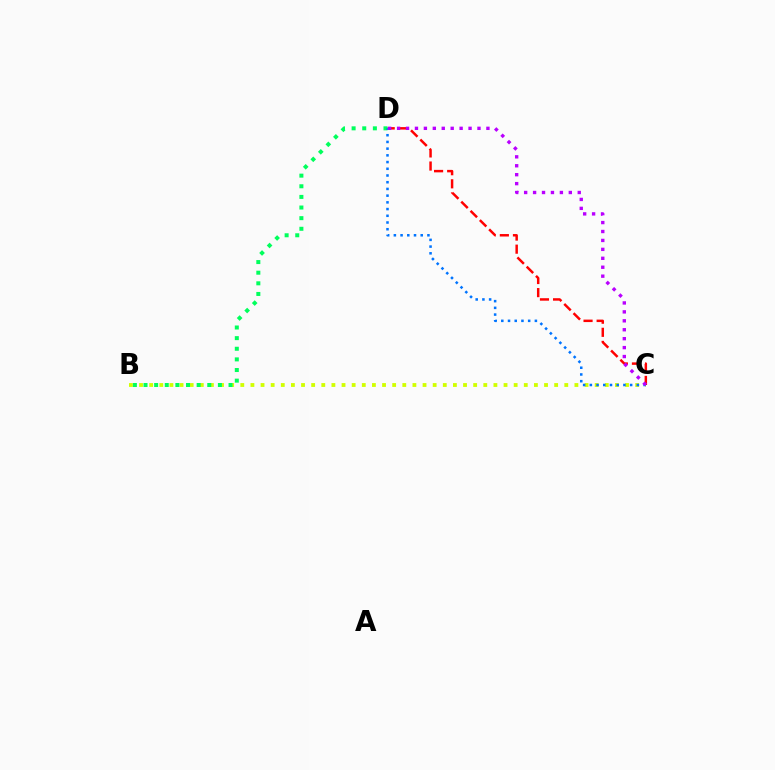{('B', 'C'): [{'color': '#d1ff00', 'line_style': 'dotted', 'thickness': 2.75}], ('C', 'D'): [{'color': '#ff0000', 'line_style': 'dashed', 'thickness': 1.78}, {'color': '#0074ff', 'line_style': 'dotted', 'thickness': 1.82}, {'color': '#b900ff', 'line_style': 'dotted', 'thickness': 2.43}], ('B', 'D'): [{'color': '#00ff5c', 'line_style': 'dotted', 'thickness': 2.89}]}